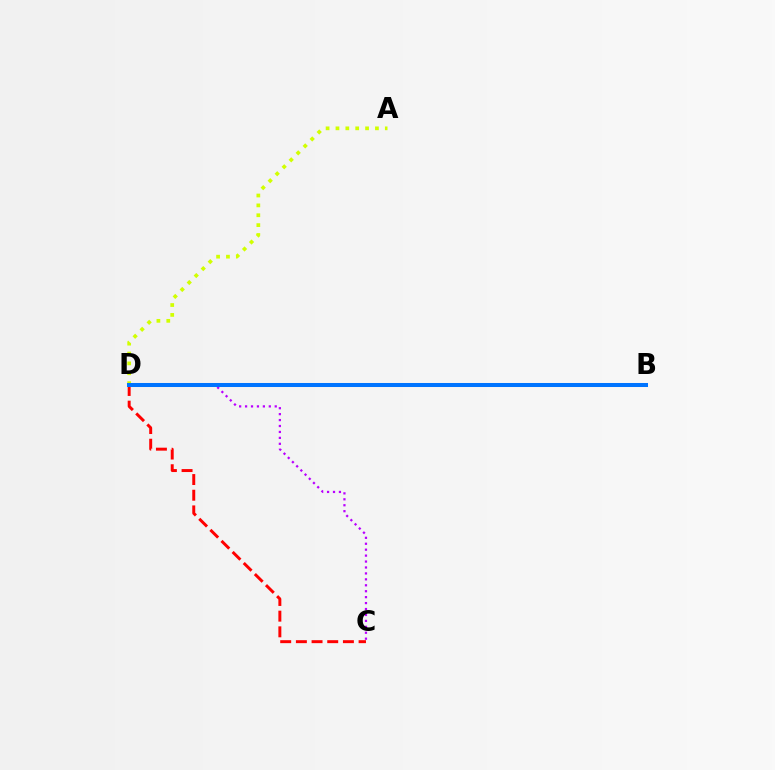{('A', 'D'): [{'color': '#d1ff00', 'line_style': 'dotted', 'thickness': 2.68}], ('C', 'D'): [{'color': '#ff0000', 'line_style': 'dashed', 'thickness': 2.13}, {'color': '#b900ff', 'line_style': 'dotted', 'thickness': 1.61}], ('B', 'D'): [{'color': '#00ff5c', 'line_style': 'solid', 'thickness': 2.66}, {'color': '#0074ff', 'line_style': 'solid', 'thickness': 2.9}]}